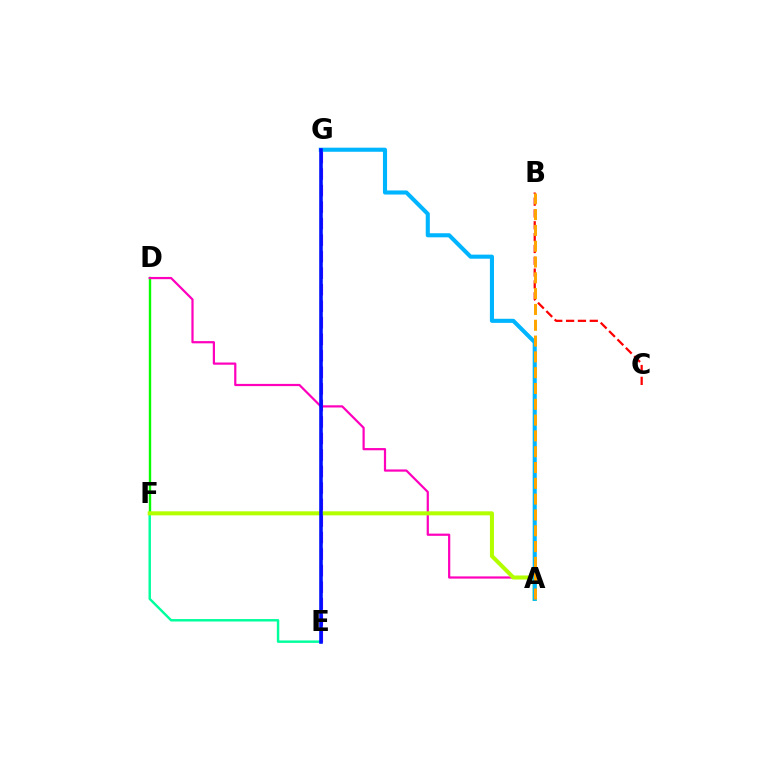{('D', 'F'): [{'color': '#08ff00', 'line_style': 'solid', 'thickness': 1.71}], ('A', 'D'): [{'color': '#ff00bd', 'line_style': 'solid', 'thickness': 1.6}], ('E', 'F'): [{'color': '#00ff9d', 'line_style': 'solid', 'thickness': 1.75}], ('A', 'F'): [{'color': '#b3ff00', 'line_style': 'solid', 'thickness': 2.91}], ('B', 'C'): [{'color': '#ff0000', 'line_style': 'dashed', 'thickness': 1.61}], ('E', 'G'): [{'color': '#9b00ff', 'line_style': 'dashed', 'thickness': 2.24}, {'color': '#0010ff', 'line_style': 'solid', 'thickness': 2.58}], ('A', 'G'): [{'color': '#00b5ff', 'line_style': 'solid', 'thickness': 2.94}], ('A', 'B'): [{'color': '#ffa500', 'line_style': 'dashed', 'thickness': 2.15}]}